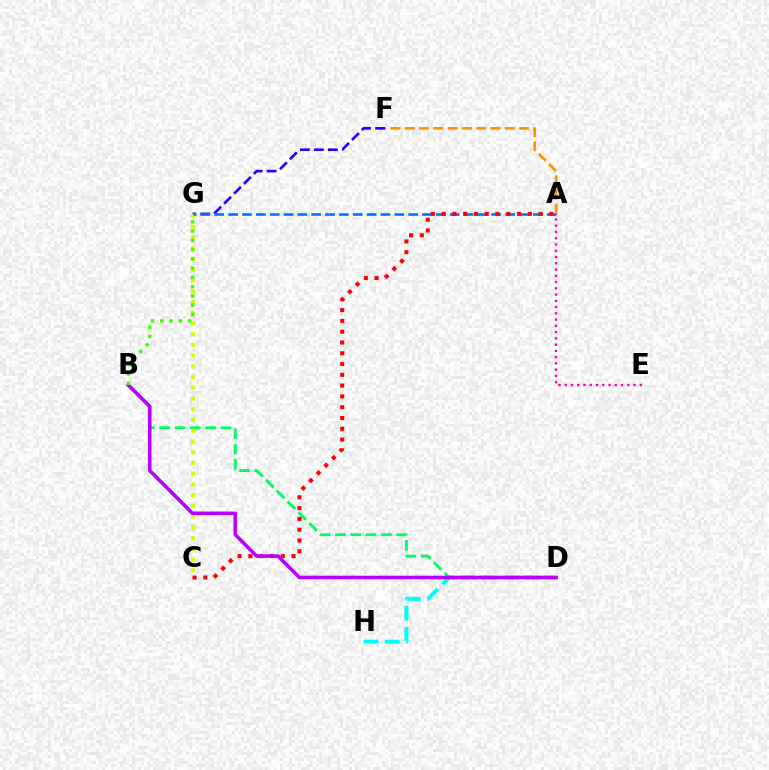{('D', 'H'): [{'color': '#00fff6', 'line_style': 'dashed', 'thickness': 2.89}], ('F', 'G'): [{'color': '#2500ff', 'line_style': 'dashed', 'thickness': 1.9}], ('B', 'D'): [{'color': '#00ff5c', 'line_style': 'dashed', 'thickness': 2.08}, {'color': '#b900ff', 'line_style': 'solid', 'thickness': 2.58}], ('A', 'F'): [{'color': '#ff9400', 'line_style': 'dashed', 'thickness': 1.94}], ('C', 'G'): [{'color': '#d1ff00', 'line_style': 'dotted', 'thickness': 2.92}], ('A', 'G'): [{'color': '#0074ff', 'line_style': 'dashed', 'thickness': 1.88}], ('A', 'E'): [{'color': '#ff00ac', 'line_style': 'dotted', 'thickness': 1.7}], ('A', 'C'): [{'color': '#ff0000', 'line_style': 'dotted', 'thickness': 2.93}], ('B', 'G'): [{'color': '#3dff00', 'line_style': 'dotted', 'thickness': 2.52}]}